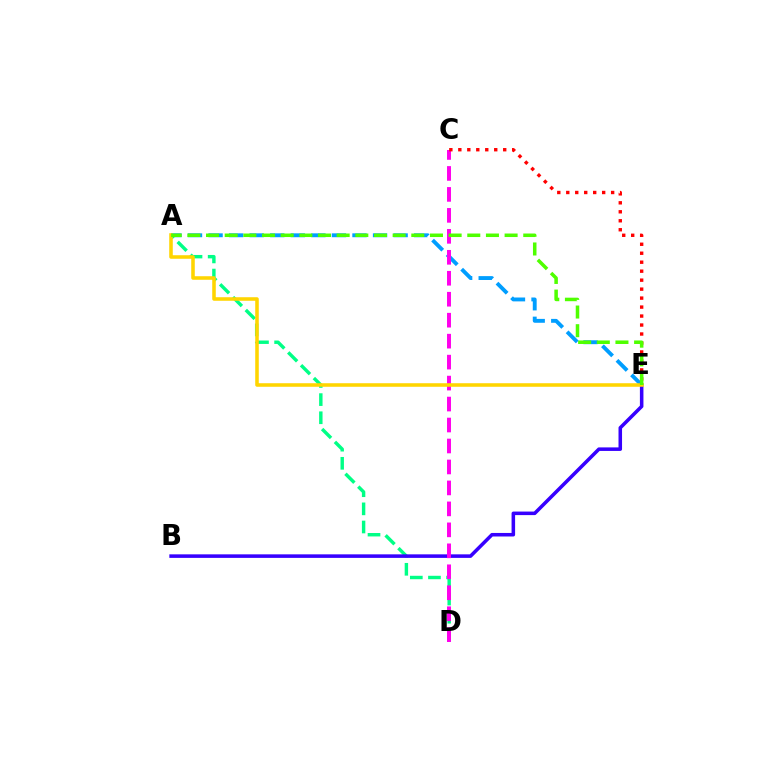{('A', 'E'): [{'color': '#009eff', 'line_style': 'dashed', 'thickness': 2.79}, {'color': '#ffd500', 'line_style': 'solid', 'thickness': 2.56}, {'color': '#4fff00', 'line_style': 'dashed', 'thickness': 2.53}], ('A', 'D'): [{'color': '#00ff86', 'line_style': 'dashed', 'thickness': 2.46}], ('B', 'E'): [{'color': '#3700ff', 'line_style': 'solid', 'thickness': 2.55}], ('C', 'D'): [{'color': '#ff00ed', 'line_style': 'dashed', 'thickness': 2.85}], ('C', 'E'): [{'color': '#ff0000', 'line_style': 'dotted', 'thickness': 2.44}]}